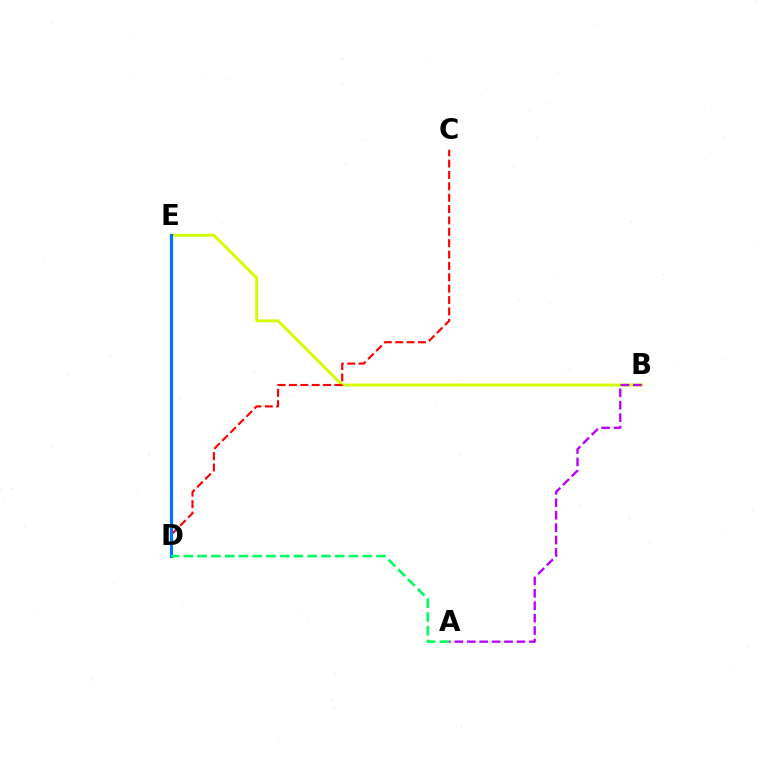{('B', 'E'): [{'color': '#d1ff00', 'line_style': 'solid', 'thickness': 2.1}], ('C', 'D'): [{'color': '#ff0000', 'line_style': 'dashed', 'thickness': 1.55}], ('D', 'E'): [{'color': '#0074ff', 'line_style': 'solid', 'thickness': 2.29}], ('A', 'D'): [{'color': '#00ff5c', 'line_style': 'dashed', 'thickness': 1.87}], ('A', 'B'): [{'color': '#b900ff', 'line_style': 'dashed', 'thickness': 1.69}]}